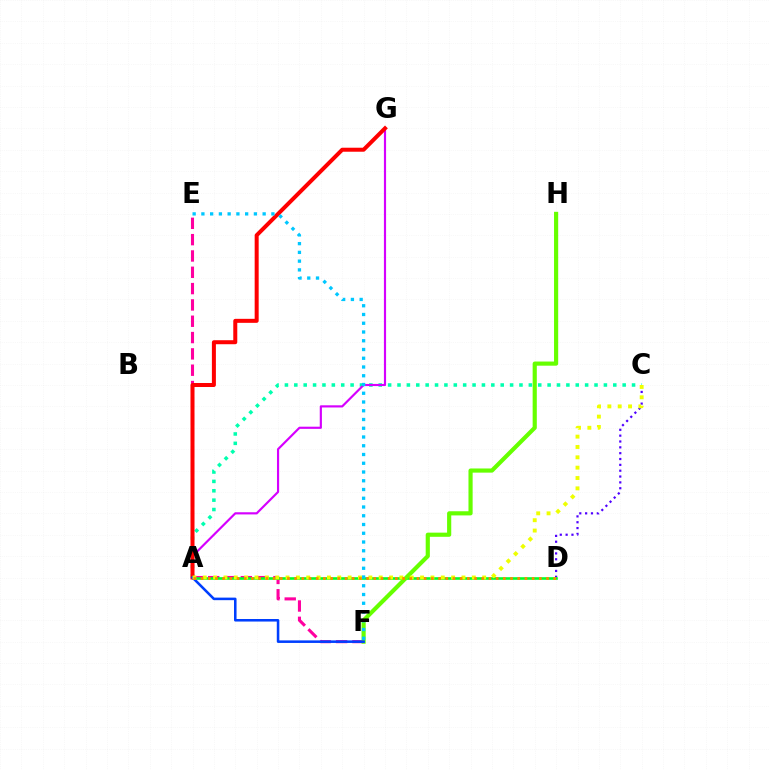{('E', 'F'): [{'color': '#ff00a0', 'line_style': 'dashed', 'thickness': 2.22}, {'color': '#00c7ff', 'line_style': 'dotted', 'thickness': 2.38}], ('C', 'D'): [{'color': '#4f00ff', 'line_style': 'dotted', 'thickness': 1.59}], ('A', 'C'): [{'color': '#00ffaf', 'line_style': 'dotted', 'thickness': 2.55}, {'color': '#eeff00', 'line_style': 'dotted', 'thickness': 2.81}], ('A', 'G'): [{'color': '#d600ff', 'line_style': 'solid', 'thickness': 1.56}, {'color': '#ff0000', 'line_style': 'solid', 'thickness': 2.88}], ('A', 'D'): [{'color': '#00ff27', 'line_style': 'solid', 'thickness': 1.88}, {'color': '#ff8800', 'line_style': 'dotted', 'thickness': 1.96}], ('F', 'H'): [{'color': '#66ff00', 'line_style': 'solid', 'thickness': 2.99}], ('A', 'F'): [{'color': '#003fff', 'line_style': 'solid', 'thickness': 1.84}]}